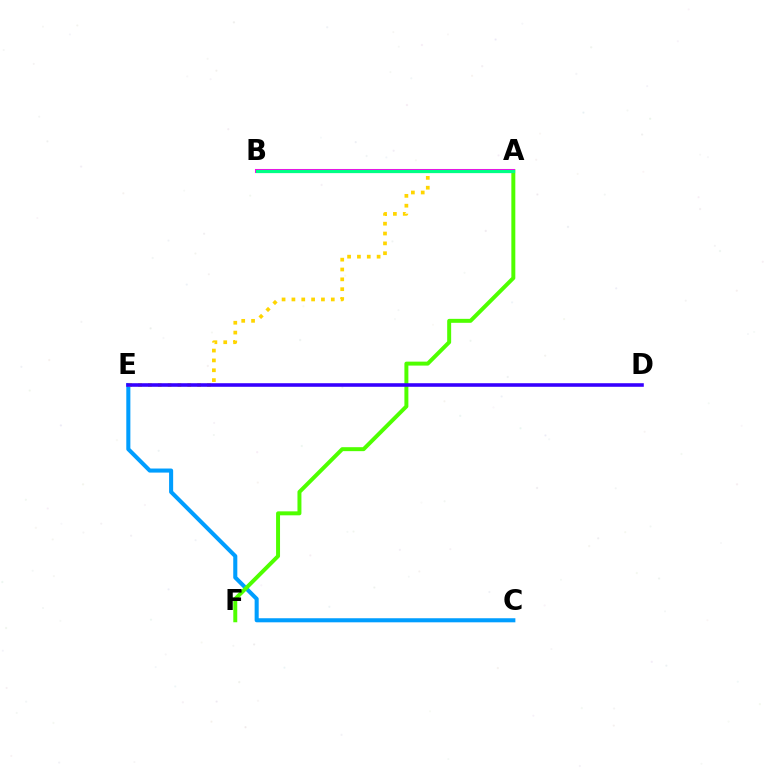{('C', 'E'): [{'color': '#009eff', 'line_style': 'solid', 'thickness': 2.93}], ('A', 'F'): [{'color': '#4fff00', 'line_style': 'solid', 'thickness': 2.85}], ('A', 'E'): [{'color': '#ffd500', 'line_style': 'dotted', 'thickness': 2.67}], ('A', 'B'): [{'color': '#ff00ed', 'line_style': 'solid', 'thickness': 2.91}, {'color': '#ff0000', 'line_style': 'solid', 'thickness': 2.01}, {'color': '#00ff86', 'line_style': 'solid', 'thickness': 2.31}], ('D', 'E'): [{'color': '#3700ff', 'line_style': 'solid', 'thickness': 2.58}]}